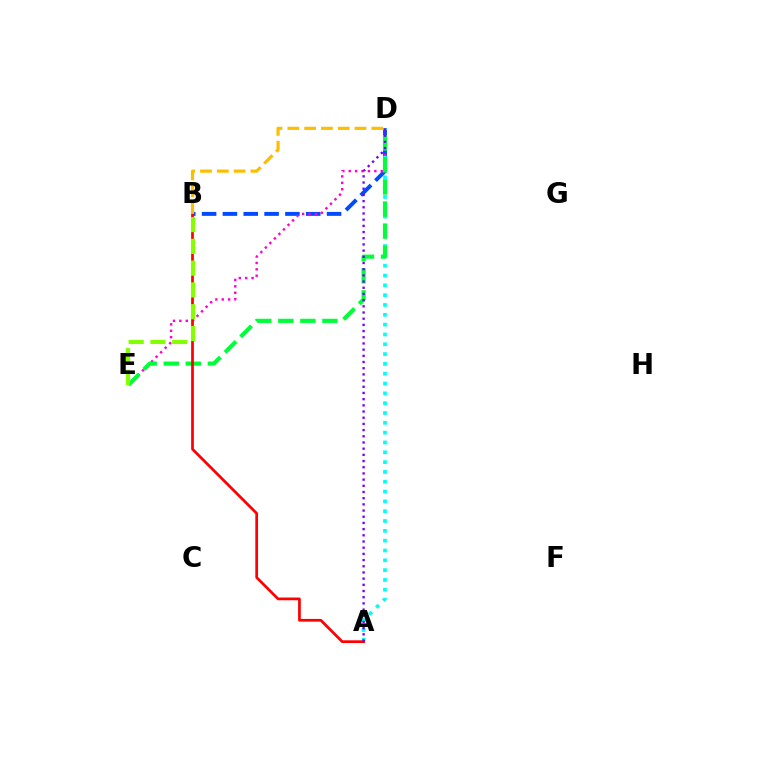{('B', 'D'): [{'color': '#004bff', 'line_style': 'dashed', 'thickness': 2.83}, {'color': '#ffbd00', 'line_style': 'dashed', 'thickness': 2.28}], ('D', 'E'): [{'color': '#ff00cf', 'line_style': 'dotted', 'thickness': 1.74}, {'color': '#00ff39', 'line_style': 'dashed', 'thickness': 3.0}], ('A', 'D'): [{'color': '#00fff6', 'line_style': 'dotted', 'thickness': 2.67}, {'color': '#7200ff', 'line_style': 'dotted', 'thickness': 1.68}], ('A', 'B'): [{'color': '#ff0000', 'line_style': 'solid', 'thickness': 1.96}], ('B', 'E'): [{'color': '#84ff00', 'line_style': 'dashed', 'thickness': 2.96}]}